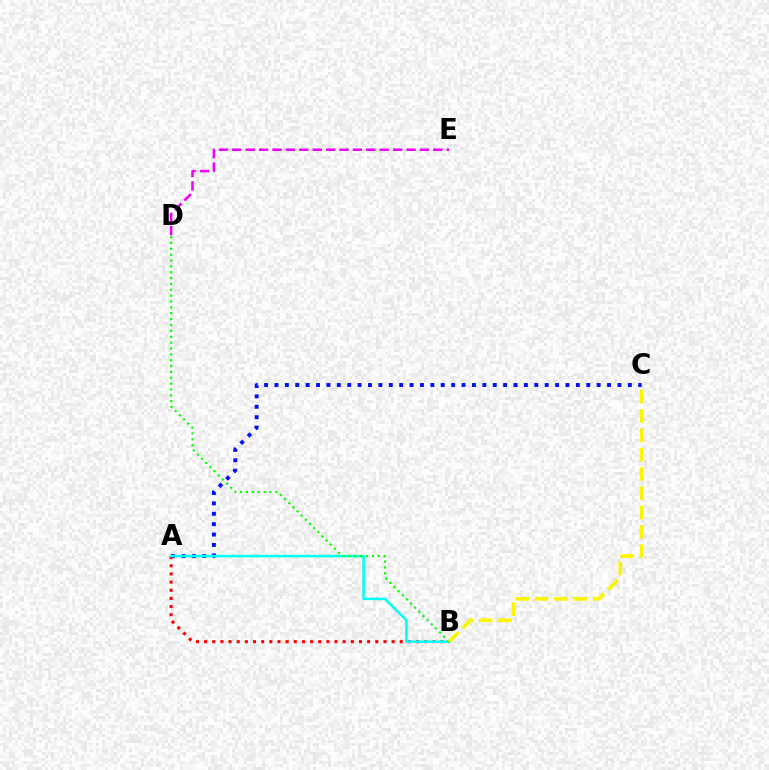{('A', 'C'): [{'color': '#0010ff', 'line_style': 'dotted', 'thickness': 2.82}], ('A', 'B'): [{'color': '#ff0000', 'line_style': 'dotted', 'thickness': 2.21}, {'color': '#00fff6', 'line_style': 'solid', 'thickness': 1.8}], ('B', 'D'): [{'color': '#08ff00', 'line_style': 'dotted', 'thickness': 1.59}], ('B', 'C'): [{'color': '#fcf500', 'line_style': 'dashed', 'thickness': 2.62}], ('D', 'E'): [{'color': '#ee00ff', 'line_style': 'dashed', 'thickness': 1.82}]}